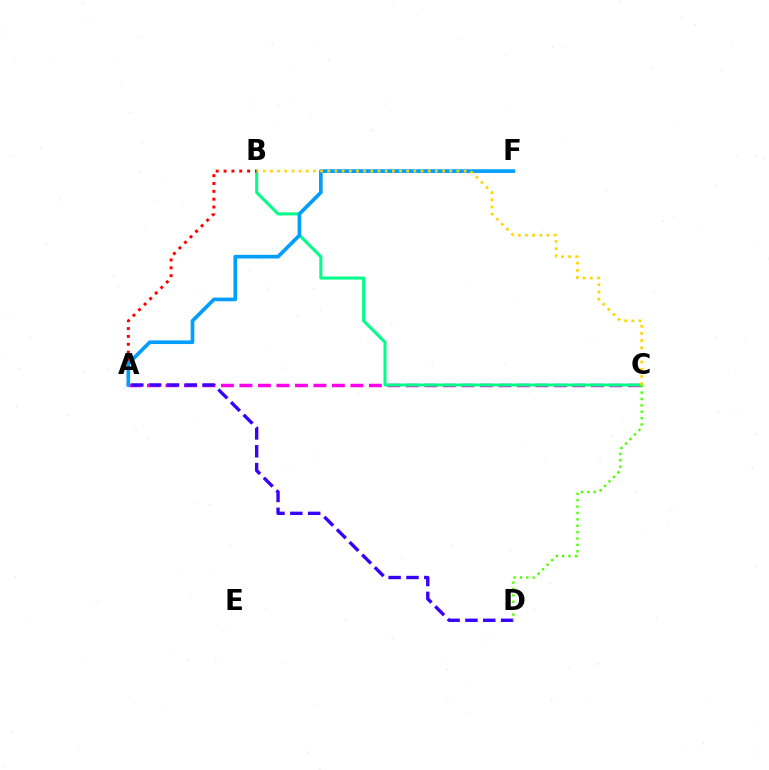{('A', 'C'): [{'color': '#ff00ed', 'line_style': 'dashed', 'thickness': 2.51}], ('B', 'C'): [{'color': '#00ff86', 'line_style': 'solid', 'thickness': 2.19}, {'color': '#ffd500', 'line_style': 'dotted', 'thickness': 1.95}], ('A', 'B'): [{'color': '#ff0000', 'line_style': 'dotted', 'thickness': 2.13}], ('A', 'F'): [{'color': '#009eff', 'line_style': 'solid', 'thickness': 2.63}], ('A', 'D'): [{'color': '#3700ff', 'line_style': 'dashed', 'thickness': 2.42}], ('C', 'D'): [{'color': '#4fff00', 'line_style': 'dotted', 'thickness': 1.73}]}